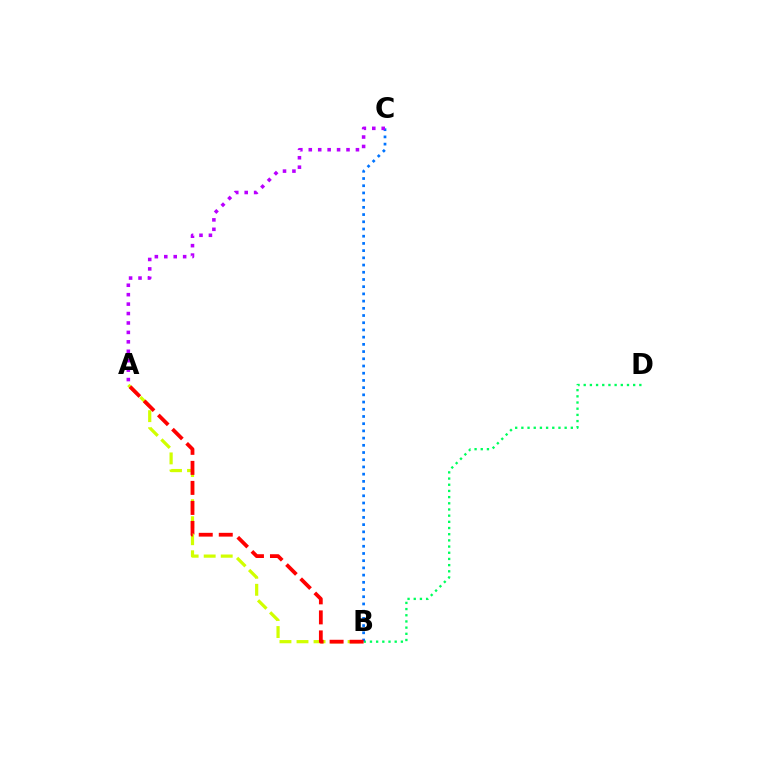{('B', 'D'): [{'color': '#00ff5c', 'line_style': 'dotted', 'thickness': 1.68}], ('A', 'B'): [{'color': '#d1ff00', 'line_style': 'dashed', 'thickness': 2.31}, {'color': '#ff0000', 'line_style': 'dashed', 'thickness': 2.72}], ('B', 'C'): [{'color': '#0074ff', 'line_style': 'dotted', 'thickness': 1.96}], ('A', 'C'): [{'color': '#b900ff', 'line_style': 'dotted', 'thickness': 2.56}]}